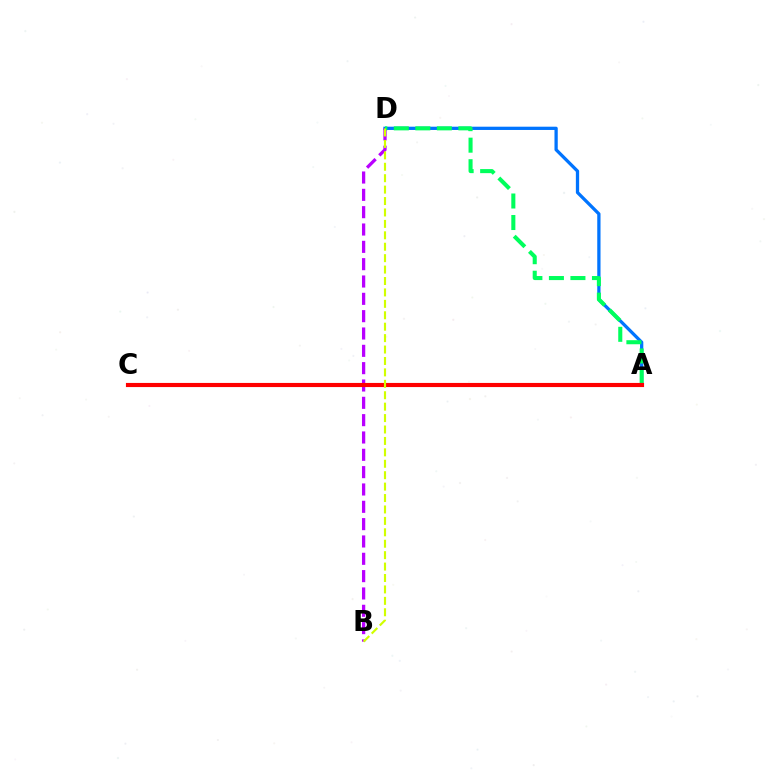{('A', 'D'): [{'color': '#0074ff', 'line_style': 'solid', 'thickness': 2.36}, {'color': '#00ff5c', 'line_style': 'dashed', 'thickness': 2.92}], ('B', 'D'): [{'color': '#b900ff', 'line_style': 'dashed', 'thickness': 2.35}, {'color': '#d1ff00', 'line_style': 'dashed', 'thickness': 1.55}], ('A', 'C'): [{'color': '#ff0000', 'line_style': 'solid', 'thickness': 2.98}]}